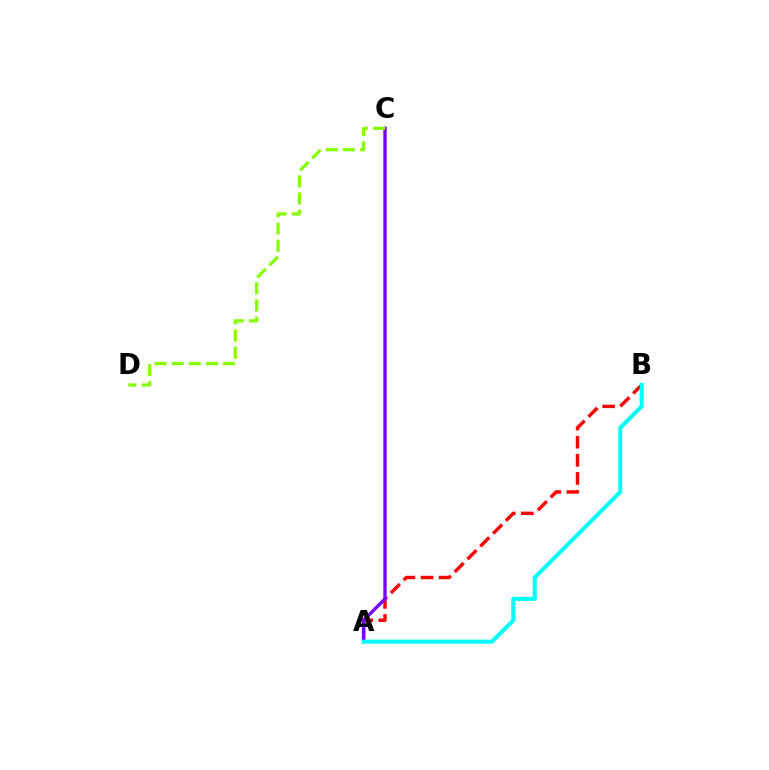{('A', 'B'): [{'color': '#ff0000', 'line_style': 'dashed', 'thickness': 2.46}, {'color': '#00fff6', 'line_style': 'solid', 'thickness': 2.91}], ('A', 'C'): [{'color': '#7200ff', 'line_style': 'solid', 'thickness': 2.39}], ('C', 'D'): [{'color': '#84ff00', 'line_style': 'dashed', 'thickness': 2.33}]}